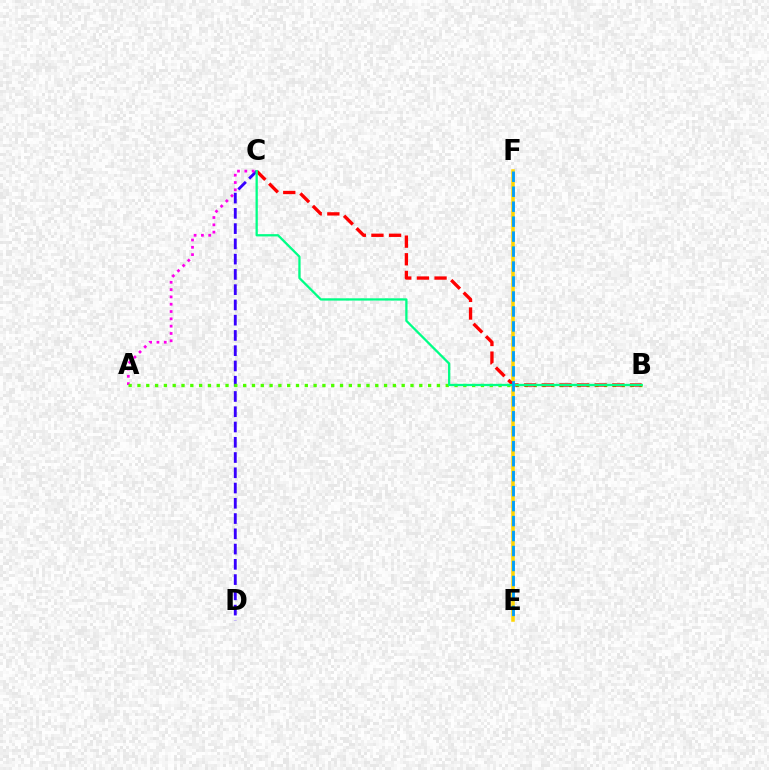{('C', 'D'): [{'color': '#3700ff', 'line_style': 'dashed', 'thickness': 2.07}], ('A', 'C'): [{'color': '#ff00ed', 'line_style': 'dotted', 'thickness': 1.99}], ('E', 'F'): [{'color': '#ffd500', 'line_style': 'solid', 'thickness': 2.53}, {'color': '#009eff', 'line_style': 'dashed', 'thickness': 2.03}], ('A', 'B'): [{'color': '#4fff00', 'line_style': 'dotted', 'thickness': 2.39}], ('B', 'C'): [{'color': '#ff0000', 'line_style': 'dashed', 'thickness': 2.4}, {'color': '#00ff86', 'line_style': 'solid', 'thickness': 1.65}]}